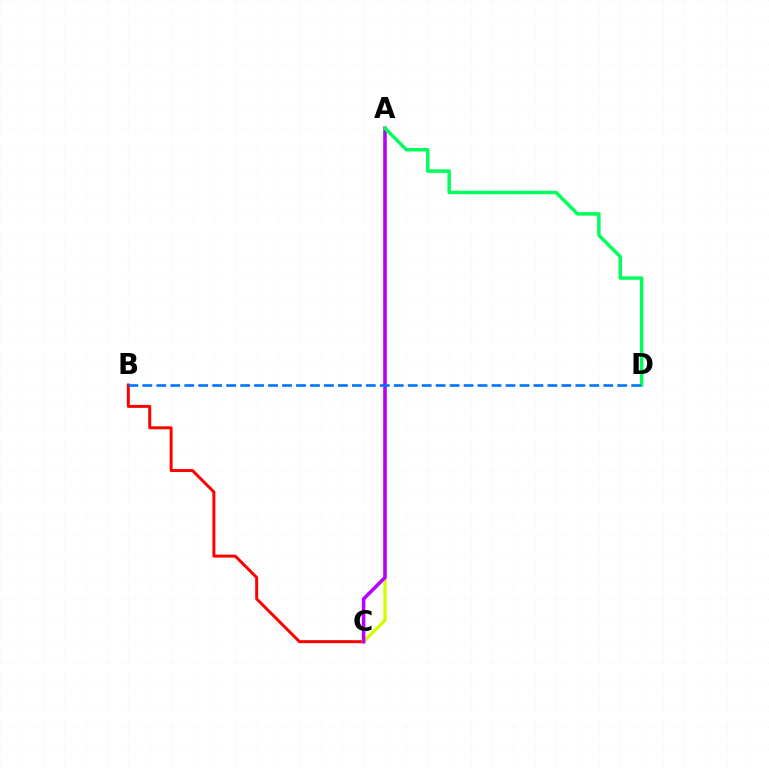{('B', 'C'): [{'color': '#ff0000', 'line_style': 'solid', 'thickness': 2.13}], ('A', 'C'): [{'color': '#d1ff00', 'line_style': 'solid', 'thickness': 2.42}, {'color': '#b900ff', 'line_style': 'solid', 'thickness': 2.53}], ('A', 'D'): [{'color': '#00ff5c', 'line_style': 'solid', 'thickness': 2.5}], ('B', 'D'): [{'color': '#0074ff', 'line_style': 'dashed', 'thickness': 1.9}]}